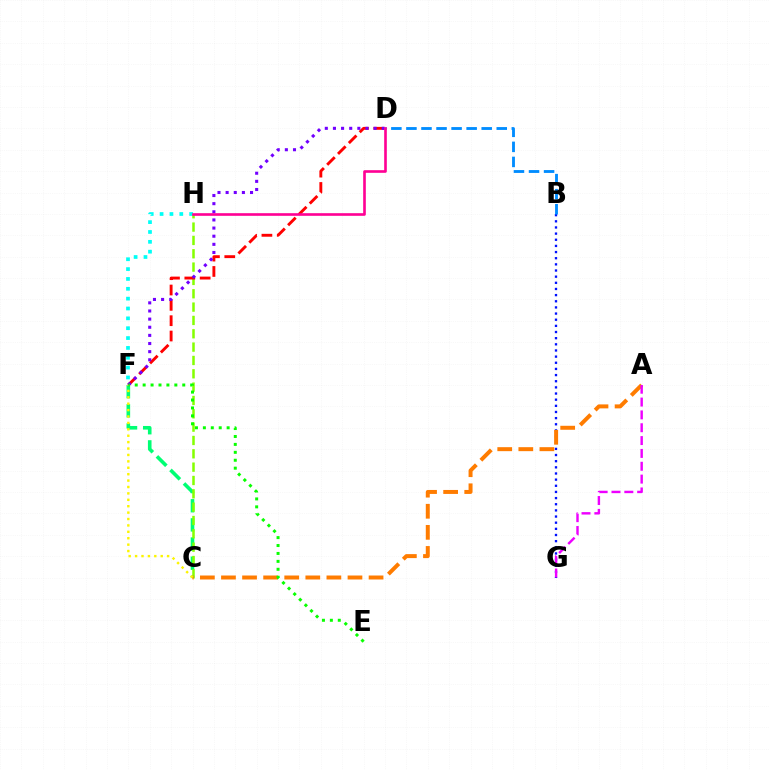{('F', 'H'): [{'color': '#00fff6', 'line_style': 'dotted', 'thickness': 2.68}], ('C', 'F'): [{'color': '#00ff74', 'line_style': 'dashed', 'thickness': 2.6}, {'color': '#fcf500', 'line_style': 'dotted', 'thickness': 1.74}], ('C', 'H'): [{'color': '#84ff00', 'line_style': 'dashed', 'thickness': 1.81}], ('D', 'F'): [{'color': '#ff0000', 'line_style': 'dashed', 'thickness': 2.08}, {'color': '#7200ff', 'line_style': 'dotted', 'thickness': 2.21}], ('B', 'G'): [{'color': '#0010ff', 'line_style': 'dotted', 'thickness': 1.67}], ('A', 'C'): [{'color': '#ff7c00', 'line_style': 'dashed', 'thickness': 2.86}], ('B', 'D'): [{'color': '#008cff', 'line_style': 'dashed', 'thickness': 2.05}], ('A', 'G'): [{'color': '#ee00ff', 'line_style': 'dashed', 'thickness': 1.74}], ('E', 'F'): [{'color': '#08ff00', 'line_style': 'dotted', 'thickness': 2.15}], ('D', 'H'): [{'color': '#ff0094', 'line_style': 'solid', 'thickness': 1.9}]}